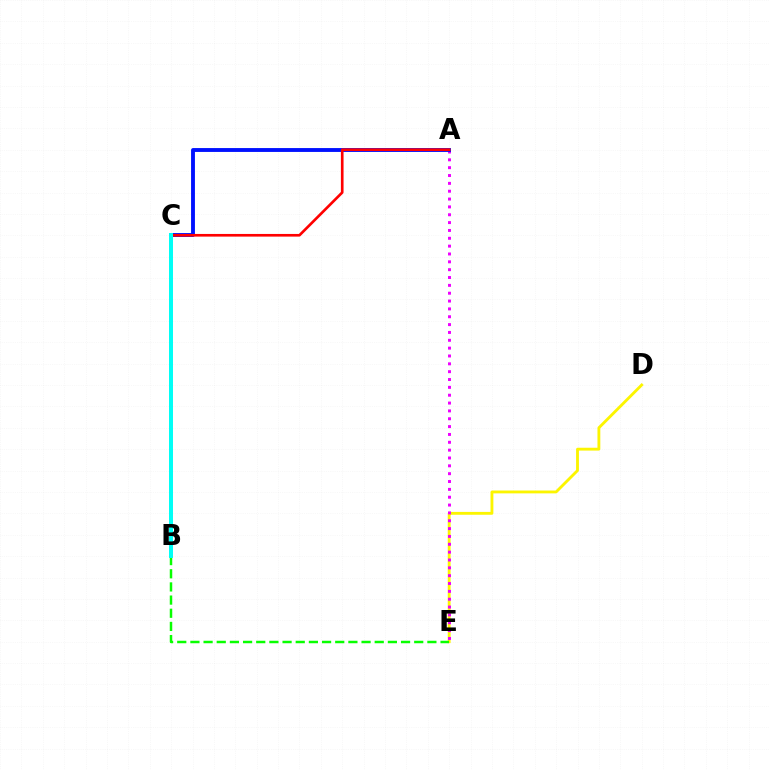{('D', 'E'): [{'color': '#fcf500', 'line_style': 'solid', 'thickness': 2.05}], ('A', 'E'): [{'color': '#ee00ff', 'line_style': 'dotted', 'thickness': 2.13}], ('A', 'C'): [{'color': '#0010ff', 'line_style': 'solid', 'thickness': 2.78}, {'color': '#ff0000', 'line_style': 'solid', 'thickness': 1.91}], ('B', 'E'): [{'color': '#08ff00', 'line_style': 'dashed', 'thickness': 1.79}], ('B', 'C'): [{'color': '#00fff6', 'line_style': 'solid', 'thickness': 2.87}]}